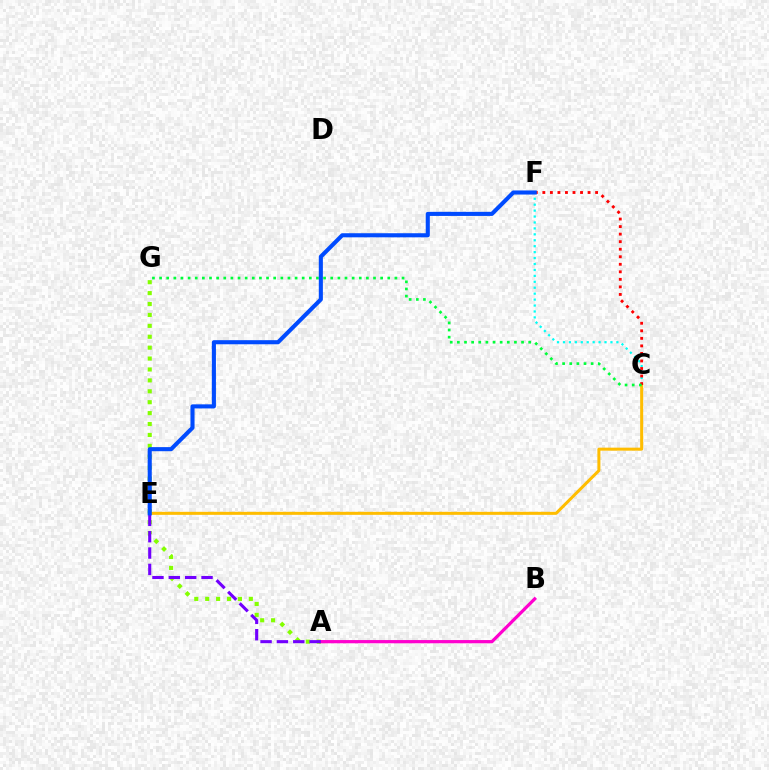{('C', 'F'): [{'color': '#00fff6', 'line_style': 'dotted', 'thickness': 1.61}, {'color': '#ff0000', 'line_style': 'dotted', 'thickness': 2.05}], ('A', 'G'): [{'color': '#84ff00', 'line_style': 'dotted', 'thickness': 2.96}], ('C', 'E'): [{'color': '#ffbd00', 'line_style': 'solid', 'thickness': 2.17}], ('A', 'B'): [{'color': '#ff00cf', 'line_style': 'solid', 'thickness': 2.32}], ('C', 'G'): [{'color': '#00ff39', 'line_style': 'dotted', 'thickness': 1.94}], ('A', 'E'): [{'color': '#7200ff', 'line_style': 'dashed', 'thickness': 2.22}], ('E', 'F'): [{'color': '#004bff', 'line_style': 'solid', 'thickness': 2.94}]}